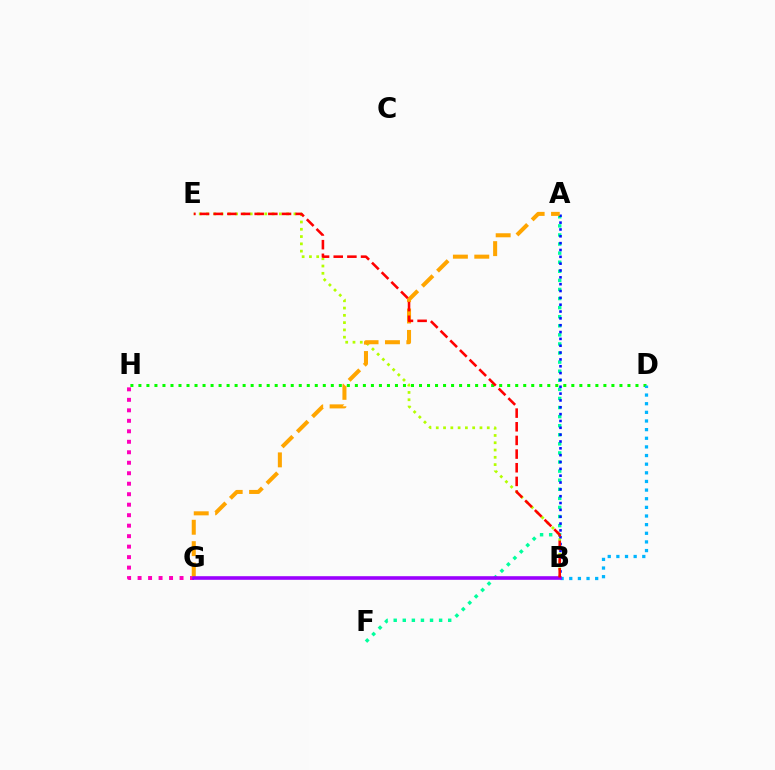{('A', 'F'): [{'color': '#00ff9d', 'line_style': 'dotted', 'thickness': 2.47}], ('G', 'H'): [{'color': '#ff00bd', 'line_style': 'dotted', 'thickness': 2.85}], ('B', 'E'): [{'color': '#b3ff00', 'line_style': 'dotted', 'thickness': 1.98}, {'color': '#ff0000', 'line_style': 'dashed', 'thickness': 1.86}], ('D', 'H'): [{'color': '#08ff00', 'line_style': 'dotted', 'thickness': 2.18}], ('A', 'B'): [{'color': '#0010ff', 'line_style': 'dotted', 'thickness': 1.86}], ('B', 'D'): [{'color': '#00b5ff', 'line_style': 'dotted', 'thickness': 2.35}], ('A', 'G'): [{'color': '#ffa500', 'line_style': 'dashed', 'thickness': 2.91}], ('B', 'G'): [{'color': '#9b00ff', 'line_style': 'solid', 'thickness': 2.59}]}